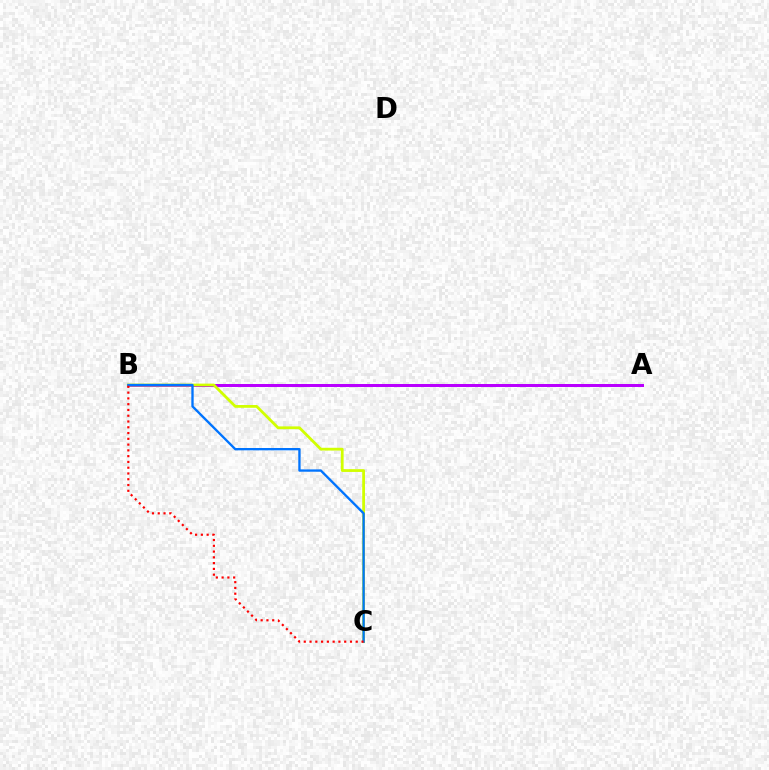{('A', 'B'): [{'color': '#00ff5c', 'line_style': 'dotted', 'thickness': 1.91}, {'color': '#b900ff', 'line_style': 'solid', 'thickness': 2.16}], ('B', 'C'): [{'color': '#d1ff00', 'line_style': 'solid', 'thickness': 2.0}, {'color': '#0074ff', 'line_style': 'solid', 'thickness': 1.68}, {'color': '#ff0000', 'line_style': 'dotted', 'thickness': 1.57}]}